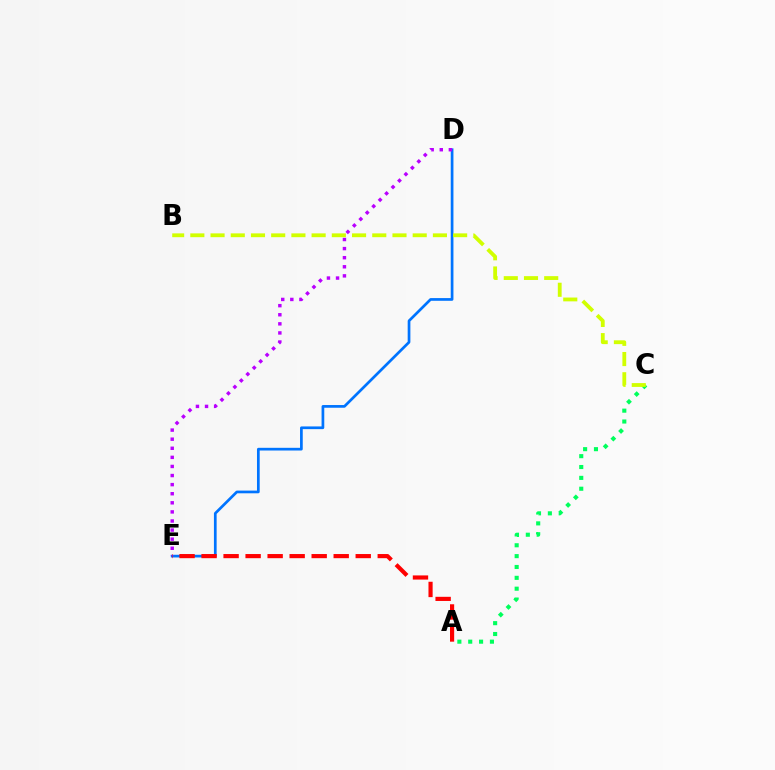{('D', 'E'): [{'color': '#0074ff', 'line_style': 'solid', 'thickness': 1.95}, {'color': '#b900ff', 'line_style': 'dotted', 'thickness': 2.47}], ('A', 'E'): [{'color': '#ff0000', 'line_style': 'dashed', 'thickness': 2.99}], ('A', 'C'): [{'color': '#00ff5c', 'line_style': 'dotted', 'thickness': 2.95}], ('B', 'C'): [{'color': '#d1ff00', 'line_style': 'dashed', 'thickness': 2.75}]}